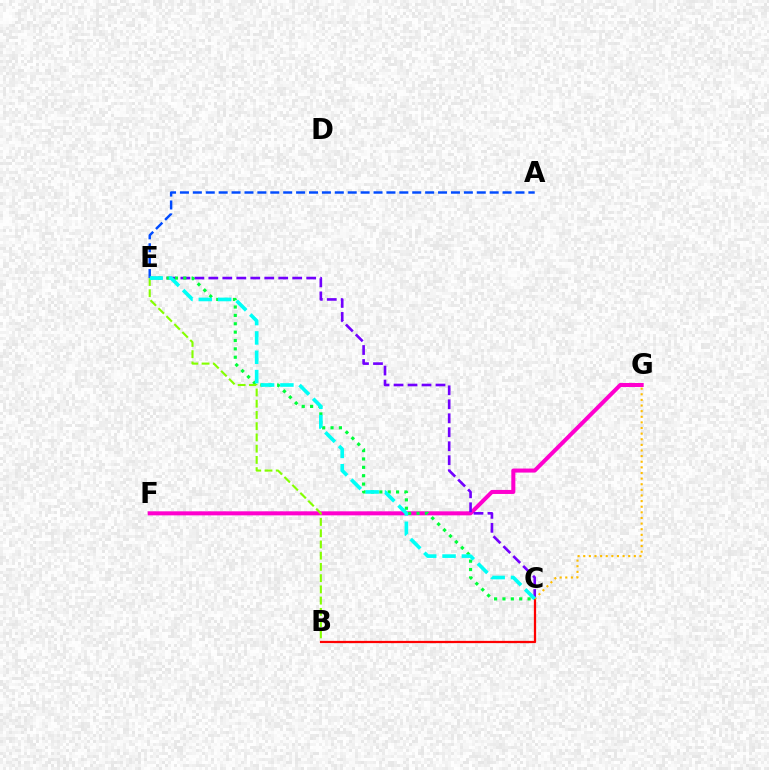{('F', 'G'): [{'color': '#ff00cf', 'line_style': 'solid', 'thickness': 2.9}], ('C', 'E'): [{'color': '#7200ff', 'line_style': 'dashed', 'thickness': 1.9}, {'color': '#00ff39', 'line_style': 'dotted', 'thickness': 2.27}, {'color': '#00fff6', 'line_style': 'dashed', 'thickness': 2.63}], ('B', 'C'): [{'color': '#ff0000', 'line_style': 'solid', 'thickness': 1.63}], ('A', 'E'): [{'color': '#004bff', 'line_style': 'dashed', 'thickness': 1.75}], ('B', 'E'): [{'color': '#84ff00', 'line_style': 'dashed', 'thickness': 1.53}], ('C', 'G'): [{'color': '#ffbd00', 'line_style': 'dotted', 'thickness': 1.53}]}